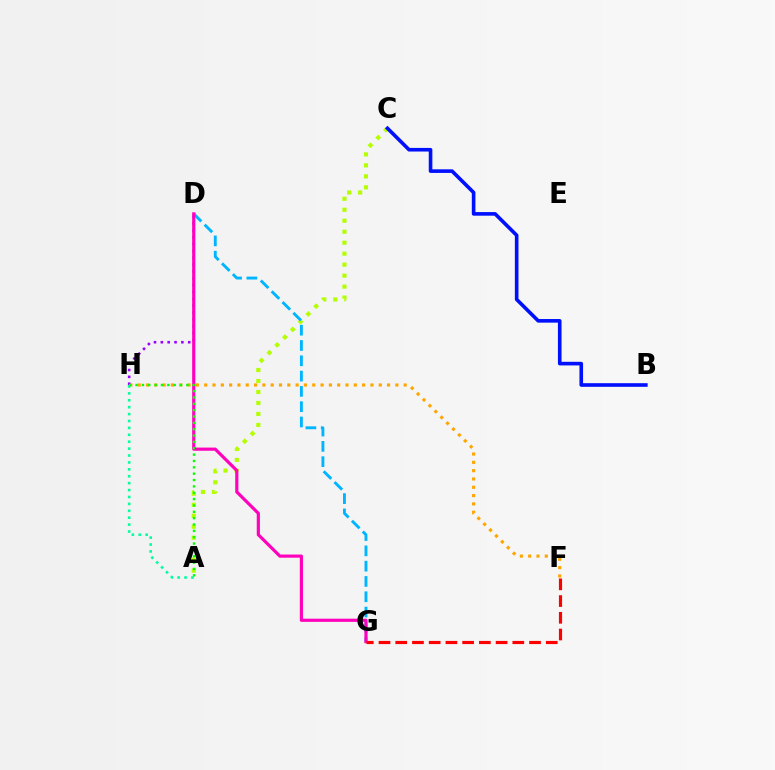{('A', 'C'): [{'color': '#b3ff00', 'line_style': 'dotted', 'thickness': 2.98}], ('B', 'C'): [{'color': '#0010ff', 'line_style': 'solid', 'thickness': 2.61}], ('D', 'G'): [{'color': '#00b5ff', 'line_style': 'dashed', 'thickness': 2.08}, {'color': '#ff00bd', 'line_style': 'solid', 'thickness': 2.28}], ('F', 'H'): [{'color': '#ffa500', 'line_style': 'dotted', 'thickness': 2.26}], ('A', 'H'): [{'color': '#00ff9d', 'line_style': 'dotted', 'thickness': 1.88}, {'color': '#08ff00', 'line_style': 'dotted', 'thickness': 1.73}], ('D', 'H'): [{'color': '#9b00ff', 'line_style': 'dotted', 'thickness': 1.86}], ('F', 'G'): [{'color': '#ff0000', 'line_style': 'dashed', 'thickness': 2.27}]}